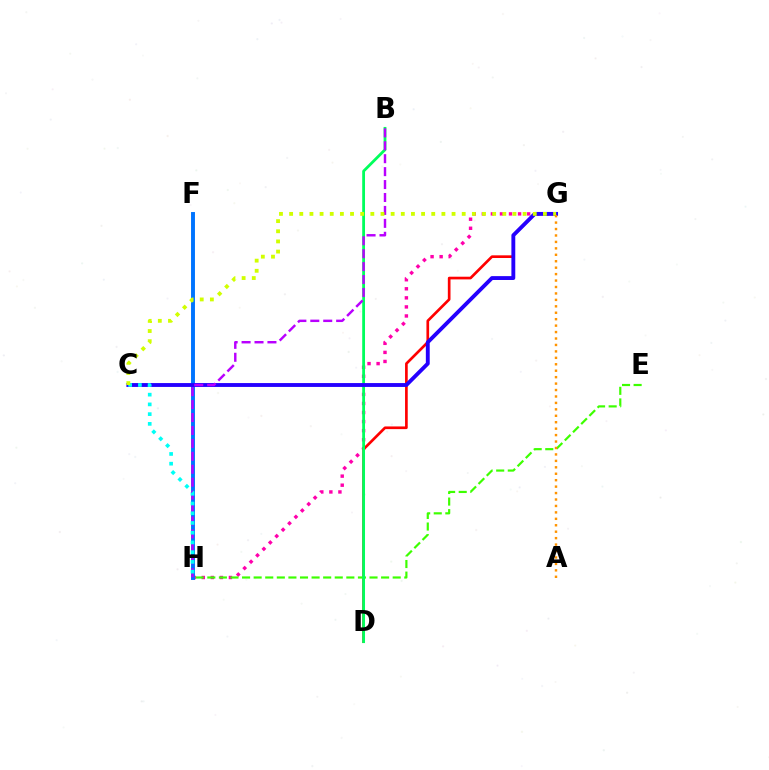{('G', 'H'): [{'color': '#ff00ac', 'line_style': 'dotted', 'thickness': 2.46}], ('D', 'G'): [{'color': '#ff0000', 'line_style': 'solid', 'thickness': 1.93}], ('F', 'H'): [{'color': '#0074ff', 'line_style': 'solid', 'thickness': 2.82}], ('E', 'H'): [{'color': '#3dff00', 'line_style': 'dashed', 'thickness': 1.57}], ('B', 'D'): [{'color': '#00ff5c', 'line_style': 'solid', 'thickness': 2.01}], ('C', 'G'): [{'color': '#2500ff', 'line_style': 'solid', 'thickness': 2.79}, {'color': '#d1ff00', 'line_style': 'dotted', 'thickness': 2.76}], ('B', 'H'): [{'color': '#b900ff', 'line_style': 'dashed', 'thickness': 1.76}], ('C', 'H'): [{'color': '#00fff6', 'line_style': 'dotted', 'thickness': 2.65}], ('A', 'G'): [{'color': '#ff9400', 'line_style': 'dotted', 'thickness': 1.75}]}